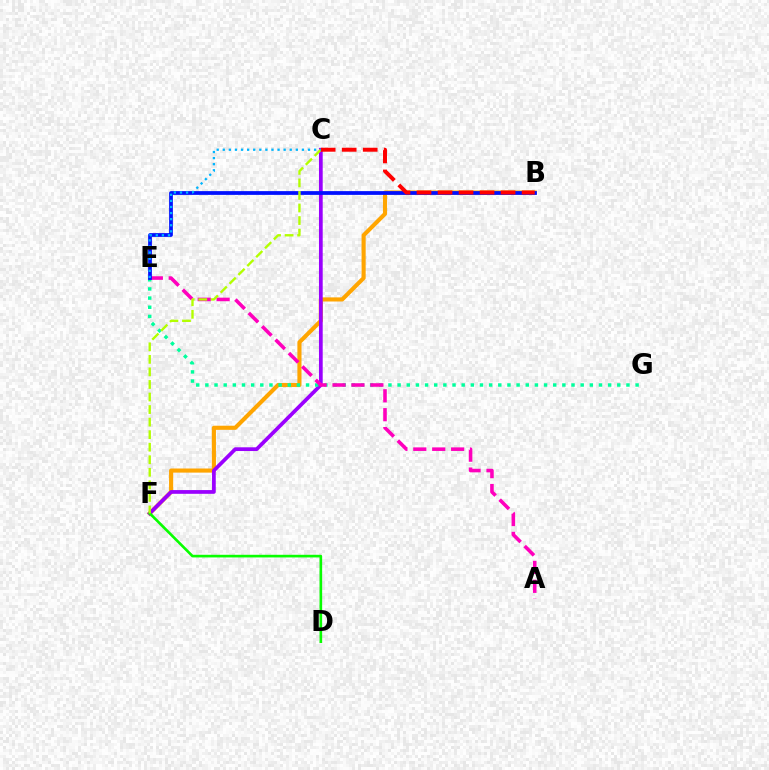{('B', 'F'): [{'color': '#ffa500', 'line_style': 'solid', 'thickness': 2.96}], ('C', 'F'): [{'color': '#9b00ff', 'line_style': 'solid', 'thickness': 2.69}, {'color': '#b3ff00', 'line_style': 'dashed', 'thickness': 1.7}], ('E', 'G'): [{'color': '#00ff9d', 'line_style': 'dotted', 'thickness': 2.49}], ('A', 'E'): [{'color': '#ff00bd', 'line_style': 'dashed', 'thickness': 2.57}], ('B', 'E'): [{'color': '#0010ff', 'line_style': 'solid', 'thickness': 2.7}], ('D', 'F'): [{'color': '#08ff00', 'line_style': 'solid', 'thickness': 1.9}], ('B', 'C'): [{'color': '#ff0000', 'line_style': 'dashed', 'thickness': 2.86}], ('C', 'E'): [{'color': '#00b5ff', 'line_style': 'dotted', 'thickness': 1.65}]}